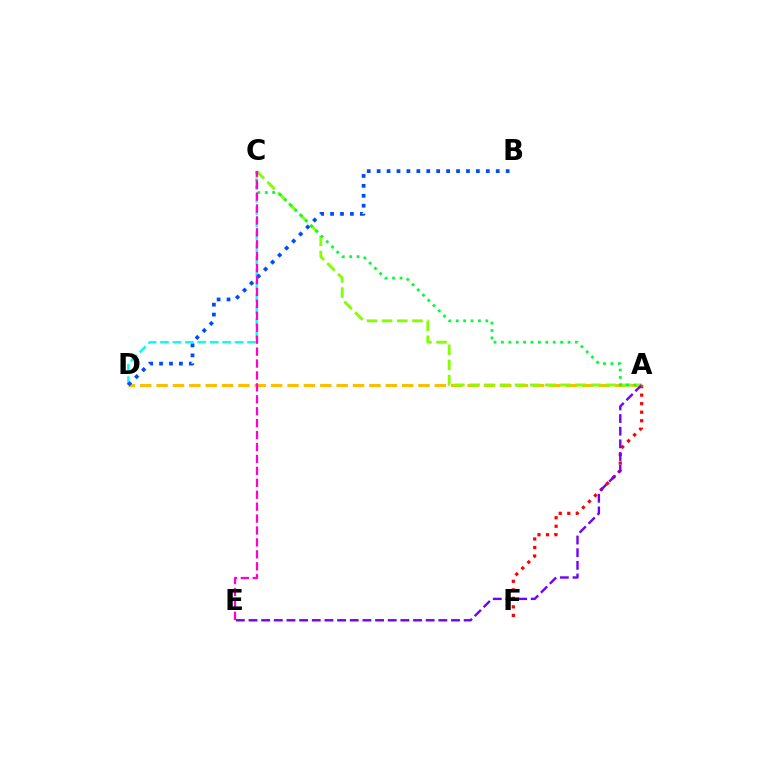{('C', 'D'): [{'color': '#00fff6', 'line_style': 'dashed', 'thickness': 1.69}], ('A', 'F'): [{'color': '#ff0000', 'line_style': 'dotted', 'thickness': 2.32}], ('A', 'D'): [{'color': '#ffbd00', 'line_style': 'dashed', 'thickness': 2.22}], ('A', 'C'): [{'color': '#84ff00', 'line_style': 'dashed', 'thickness': 2.06}, {'color': '#00ff39', 'line_style': 'dotted', 'thickness': 2.01}], ('A', 'E'): [{'color': '#7200ff', 'line_style': 'dashed', 'thickness': 1.72}], ('B', 'D'): [{'color': '#004bff', 'line_style': 'dotted', 'thickness': 2.7}], ('C', 'E'): [{'color': '#ff00cf', 'line_style': 'dashed', 'thickness': 1.62}]}